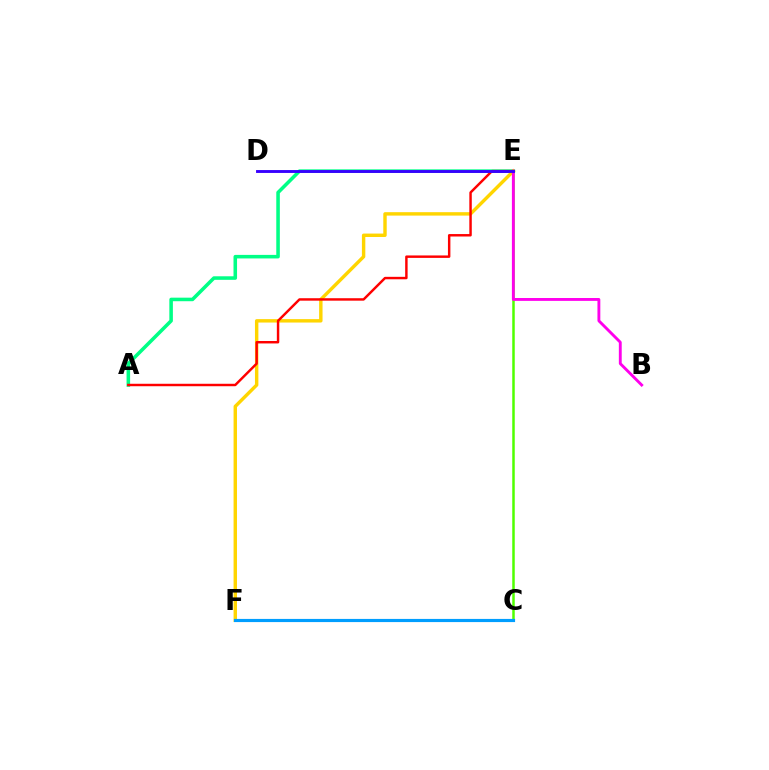{('C', 'E'): [{'color': '#4fff00', 'line_style': 'solid', 'thickness': 1.8}], ('A', 'E'): [{'color': '#00ff86', 'line_style': 'solid', 'thickness': 2.56}, {'color': '#ff0000', 'line_style': 'solid', 'thickness': 1.76}], ('E', 'F'): [{'color': '#ffd500', 'line_style': 'solid', 'thickness': 2.46}], ('C', 'F'): [{'color': '#009eff', 'line_style': 'solid', 'thickness': 2.28}], ('B', 'E'): [{'color': '#ff00ed', 'line_style': 'solid', 'thickness': 2.07}], ('D', 'E'): [{'color': '#3700ff', 'line_style': 'solid', 'thickness': 2.08}]}